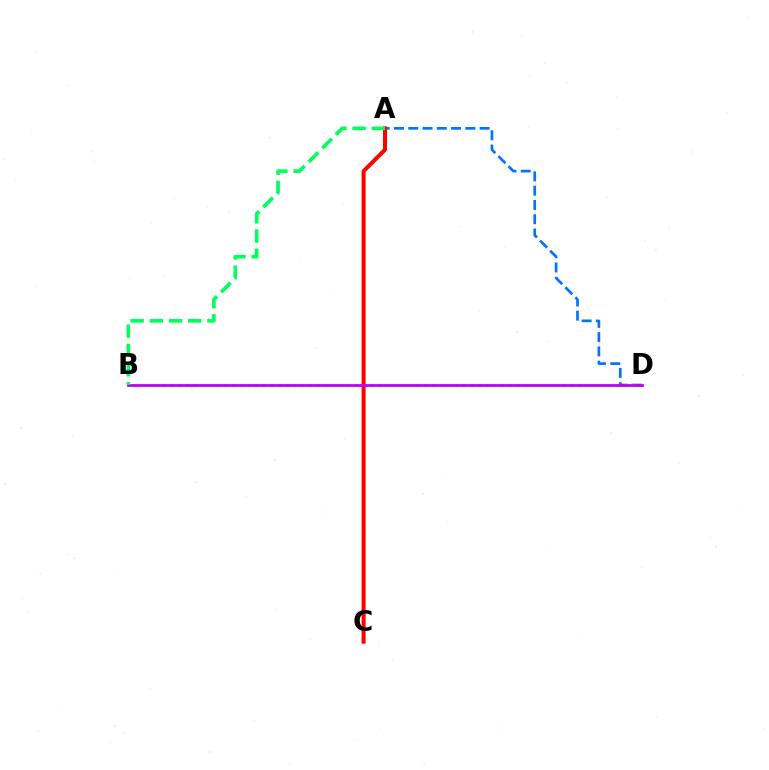{('A', 'D'): [{'color': '#0074ff', 'line_style': 'dashed', 'thickness': 1.94}], ('B', 'D'): [{'color': '#d1ff00', 'line_style': 'dotted', 'thickness': 2.09}, {'color': '#b900ff', 'line_style': 'solid', 'thickness': 2.0}], ('A', 'C'): [{'color': '#ff0000', 'line_style': 'solid', 'thickness': 2.9}], ('A', 'B'): [{'color': '#00ff5c', 'line_style': 'dashed', 'thickness': 2.61}]}